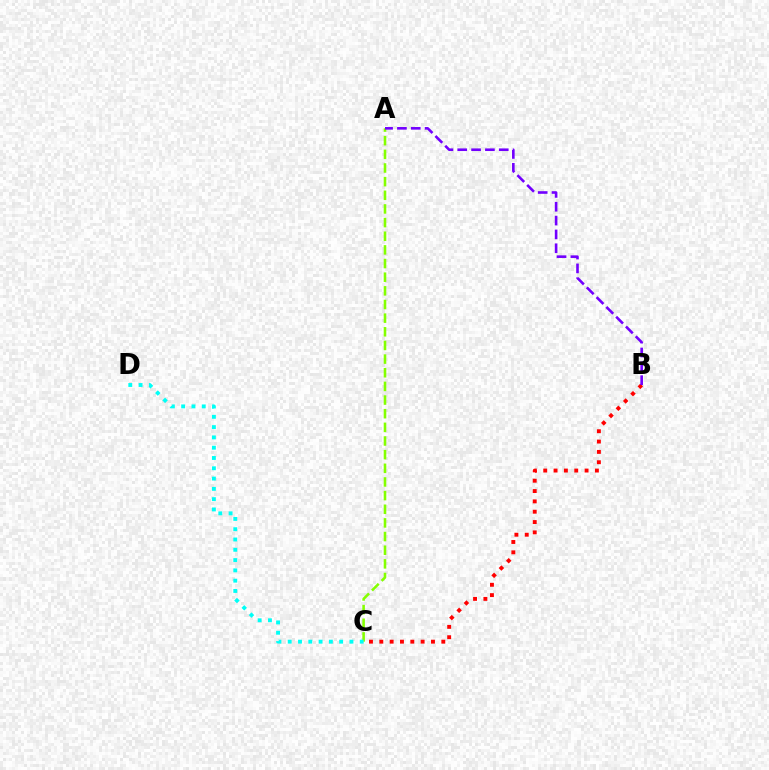{('B', 'C'): [{'color': '#ff0000', 'line_style': 'dotted', 'thickness': 2.81}], ('A', 'C'): [{'color': '#84ff00', 'line_style': 'dashed', 'thickness': 1.85}], ('C', 'D'): [{'color': '#00fff6', 'line_style': 'dotted', 'thickness': 2.8}], ('A', 'B'): [{'color': '#7200ff', 'line_style': 'dashed', 'thickness': 1.88}]}